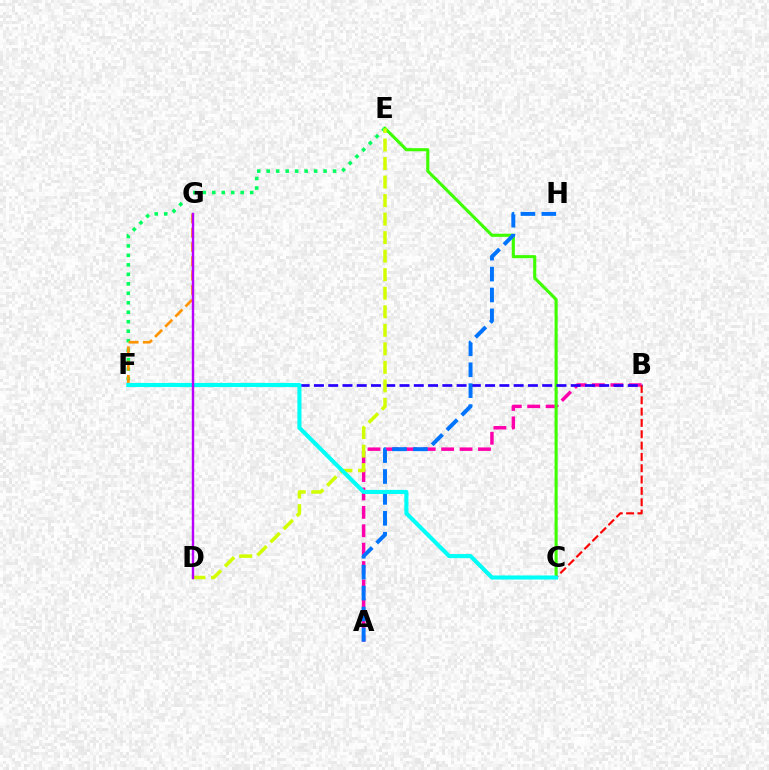{('A', 'B'): [{'color': '#ff00ac', 'line_style': 'dashed', 'thickness': 2.5}], ('C', 'E'): [{'color': '#3dff00', 'line_style': 'solid', 'thickness': 2.23}], ('B', 'C'): [{'color': '#ff0000', 'line_style': 'dashed', 'thickness': 1.54}], ('E', 'F'): [{'color': '#00ff5c', 'line_style': 'dotted', 'thickness': 2.58}], ('B', 'F'): [{'color': '#2500ff', 'line_style': 'dashed', 'thickness': 1.94}], ('A', 'H'): [{'color': '#0074ff', 'line_style': 'dashed', 'thickness': 2.84}], ('D', 'E'): [{'color': '#d1ff00', 'line_style': 'dashed', 'thickness': 2.52}], ('F', 'G'): [{'color': '#ff9400', 'line_style': 'dashed', 'thickness': 1.95}], ('C', 'F'): [{'color': '#00fff6', 'line_style': 'solid', 'thickness': 2.95}], ('D', 'G'): [{'color': '#b900ff', 'line_style': 'solid', 'thickness': 1.74}]}